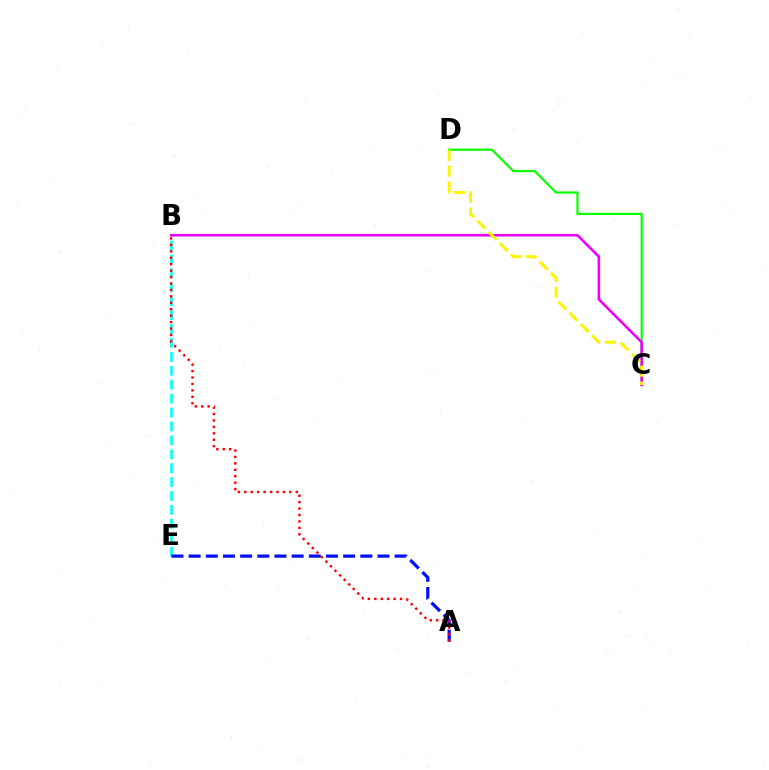{('C', 'D'): [{'color': '#08ff00', 'line_style': 'solid', 'thickness': 1.59}, {'color': '#fcf500', 'line_style': 'dashed', 'thickness': 2.16}], ('B', 'E'): [{'color': '#00fff6', 'line_style': 'dashed', 'thickness': 1.89}], ('B', 'C'): [{'color': '#ee00ff', 'line_style': 'solid', 'thickness': 1.86}], ('A', 'E'): [{'color': '#0010ff', 'line_style': 'dashed', 'thickness': 2.33}], ('A', 'B'): [{'color': '#ff0000', 'line_style': 'dotted', 'thickness': 1.75}]}